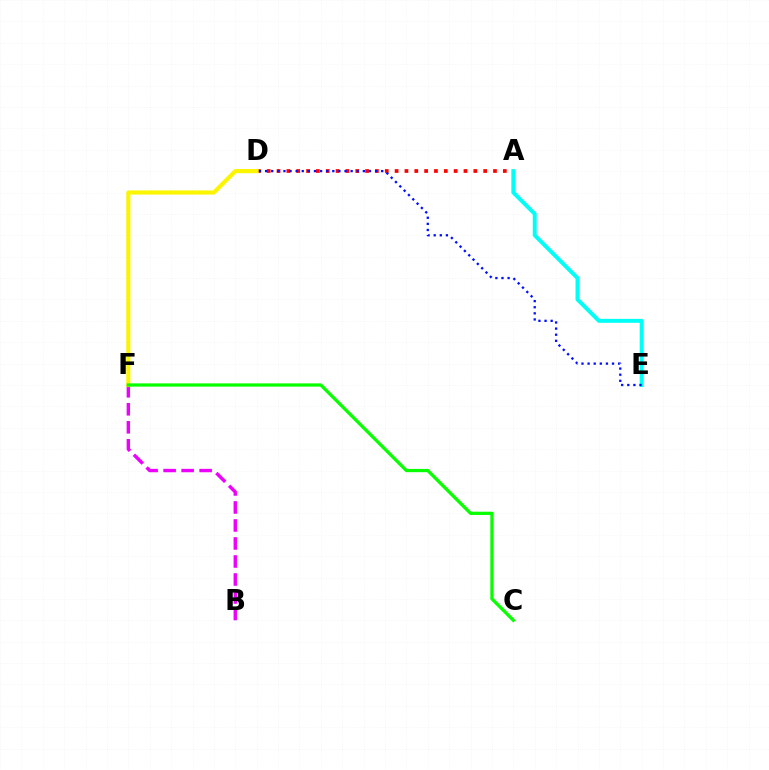{('B', 'F'): [{'color': '#ee00ff', 'line_style': 'dashed', 'thickness': 2.45}], ('A', 'D'): [{'color': '#ff0000', 'line_style': 'dotted', 'thickness': 2.67}], ('D', 'F'): [{'color': '#fcf500', 'line_style': 'solid', 'thickness': 2.97}], ('C', 'F'): [{'color': '#08ff00', 'line_style': 'solid', 'thickness': 2.34}], ('A', 'E'): [{'color': '#00fff6', 'line_style': 'solid', 'thickness': 2.84}], ('D', 'E'): [{'color': '#0010ff', 'line_style': 'dotted', 'thickness': 1.66}]}